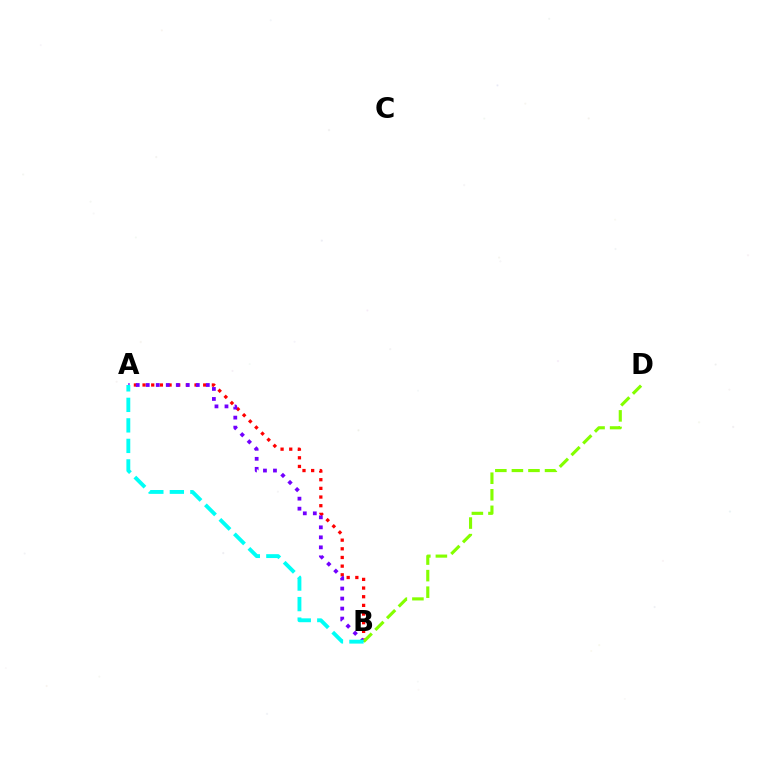{('A', 'B'): [{'color': '#ff0000', 'line_style': 'dotted', 'thickness': 2.35}, {'color': '#7200ff', 'line_style': 'dotted', 'thickness': 2.72}, {'color': '#00fff6', 'line_style': 'dashed', 'thickness': 2.79}], ('B', 'D'): [{'color': '#84ff00', 'line_style': 'dashed', 'thickness': 2.25}]}